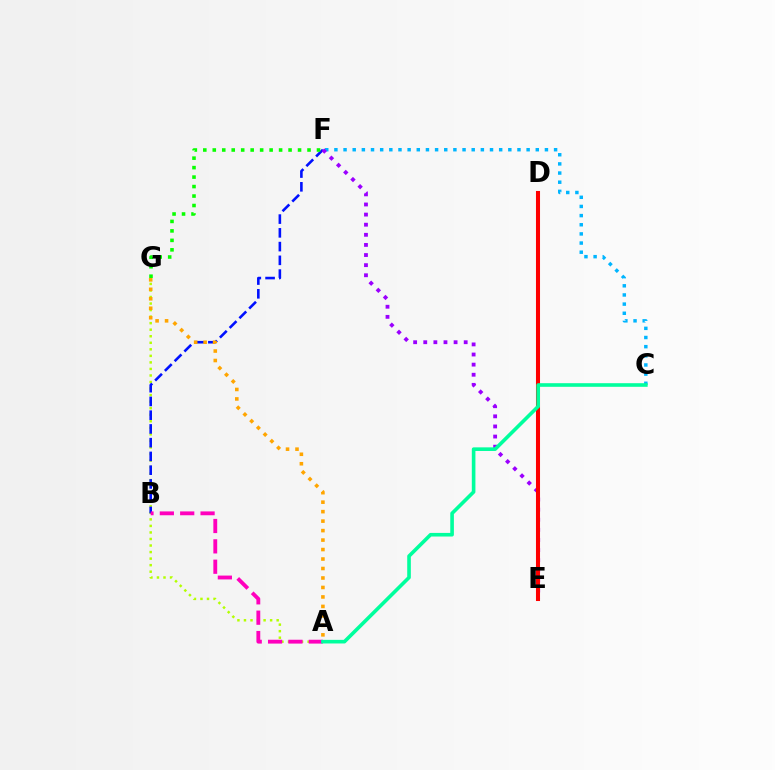{('A', 'G'): [{'color': '#b3ff00', 'line_style': 'dotted', 'thickness': 1.78}, {'color': '#ffa500', 'line_style': 'dotted', 'thickness': 2.57}], ('C', 'F'): [{'color': '#00b5ff', 'line_style': 'dotted', 'thickness': 2.49}], ('B', 'F'): [{'color': '#0010ff', 'line_style': 'dashed', 'thickness': 1.87}], ('E', 'F'): [{'color': '#9b00ff', 'line_style': 'dotted', 'thickness': 2.75}], ('A', 'B'): [{'color': '#ff00bd', 'line_style': 'dashed', 'thickness': 2.77}], ('F', 'G'): [{'color': '#08ff00', 'line_style': 'dotted', 'thickness': 2.57}], ('D', 'E'): [{'color': '#ff0000', 'line_style': 'solid', 'thickness': 2.92}], ('A', 'C'): [{'color': '#00ff9d', 'line_style': 'solid', 'thickness': 2.6}]}